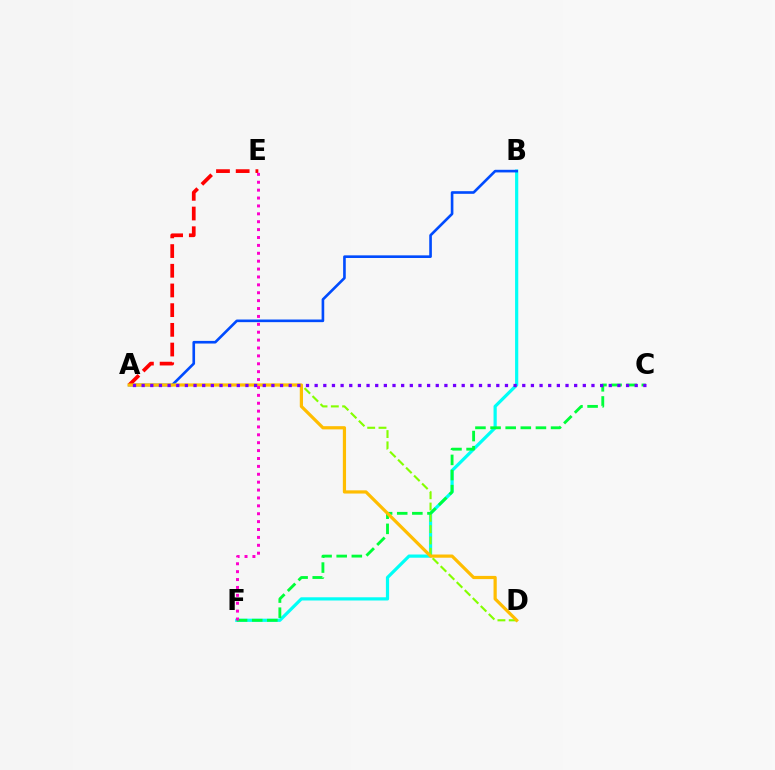{('B', 'F'): [{'color': '#00fff6', 'line_style': 'solid', 'thickness': 2.31}], ('A', 'B'): [{'color': '#004bff', 'line_style': 'solid', 'thickness': 1.9}], ('A', 'D'): [{'color': '#84ff00', 'line_style': 'dashed', 'thickness': 1.54}, {'color': '#ffbd00', 'line_style': 'solid', 'thickness': 2.31}], ('C', 'F'): [{'color': '#00ff39', 'line_style': 'dashed', 'thickness': 2.05}], ('A', 'E'): [{'color': '#ff0000', 'line_style': 'dashed', 'thickness': 2.68}], ('A', 'C'): [{'color': '#7200ff', 'line_style': 'dotted', 'thickness': 2.35}], ('E', 'F'): [{'color': '#ff00cf', 'line_style': 'dotted', 'thickness': 2.14}]}